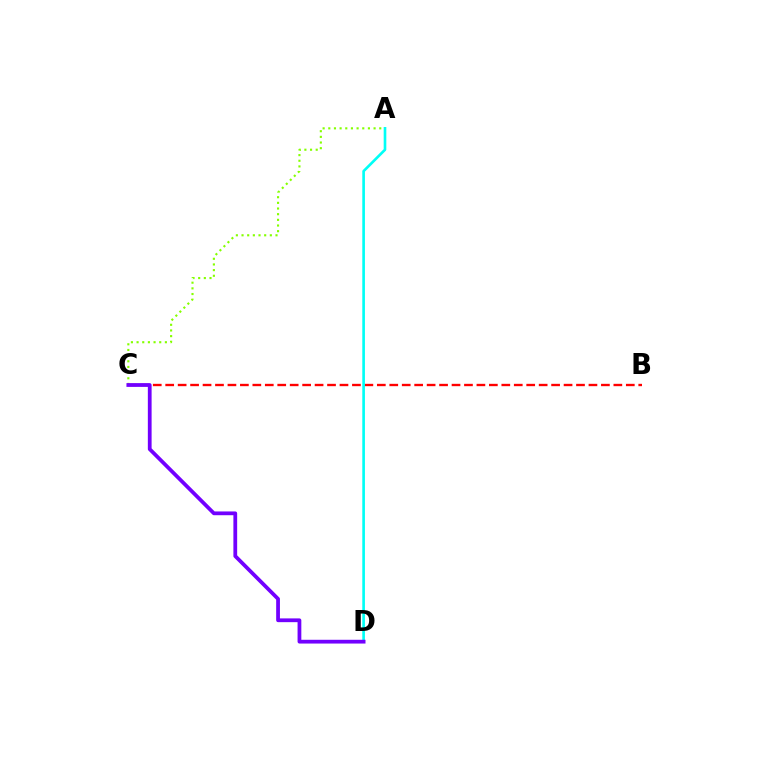{('A', 'C'): [{'color': '#84ff00', 'line_style': 'dotted', 'thickness': 1.54}], ('B', 'C'): [{'color': '#ff0000', 'line_style': 'dashed', 'thickness': 1.69}], ('A', 'D'): [{'color': '#00fff6', 'line_style': 'solid', 'thickness': 1.9}], ('C', 'D'): [{'color': '#7200ff', 'line_style': 'solid', 'thickness': 2.71}]}